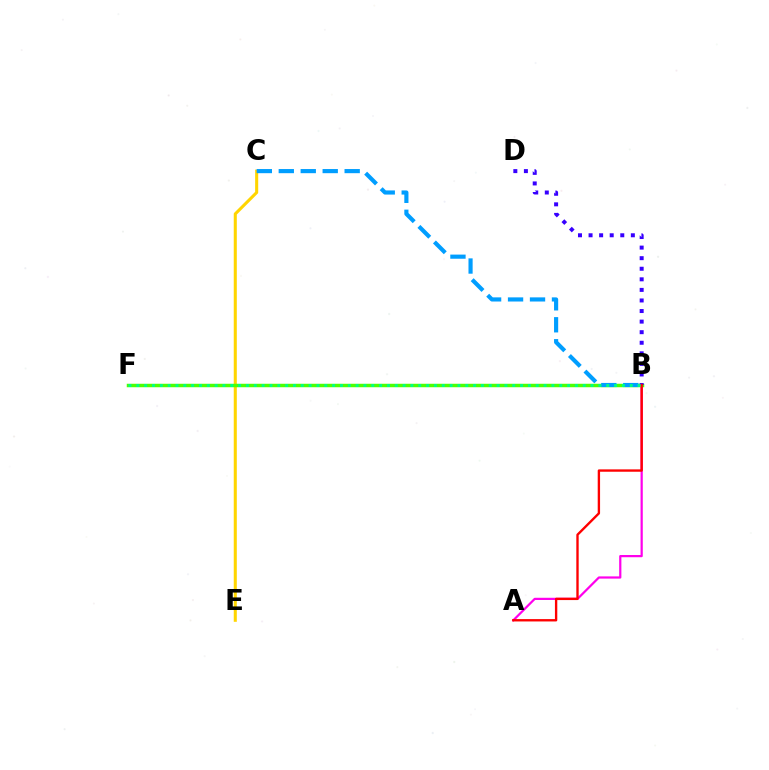{('A', 'B'): [{'color': '#ff00ed', 'line_style': 'solid', 'thickness': 1.6}, {'color': '#ff0000', 'line_style': 'solid', 'thickness': 1.7}], ('C', 'E'): [{'color': '#ffd500', 'line_style': 'solid', 'thickness': 2.21}], ('B', 'F'): [{'color': '#4fff00', 'line_style': 'solid', 'thickness': 2.5}, {'color': '#00ff86', 'line_style': 'dotted', 'thickness': 2.13}], ('B', 'C'): [{'color': '#009eff', 'line_style': 'dashed', 'thickness': 2.98}], ('B', 'D'): [{'color': '#3700ff', 'line_style': 'dotted', 'thickness': 2.87}]}